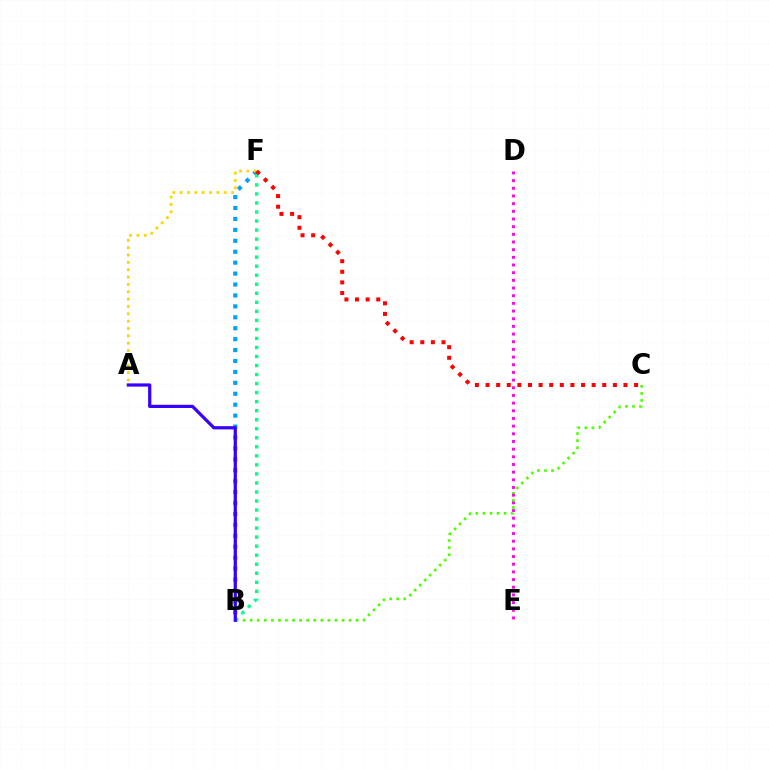{('B', 'F'): [{'color': '#009eff', 'line_style': 'dotted', 'thickness': 2.97}, {'color': '#00ff86', 'line_style': 'dotted', 'thickness': 2.45}], ('B', 'C'): [{'color': '#4fff00', 'line_style': 'dotted', 'thickness': 1.92}], ('A', 'F'): [{'color': '#ffd500', 'line_style': 'dotted', 'thickness': 2.0}], ('C', 'F'): [{'color': '#ff0000', 'line_style': 'dotted', 'thickness': 2.88}], ('D', 'E'): [{'color': '#ff00ed', 'line_style': 'dotted', 'thickness': 2.08}], ('A', 'B'): [{'color': '#3700ff', 'line_style': 'solid', 'thickness': 2.32}]}